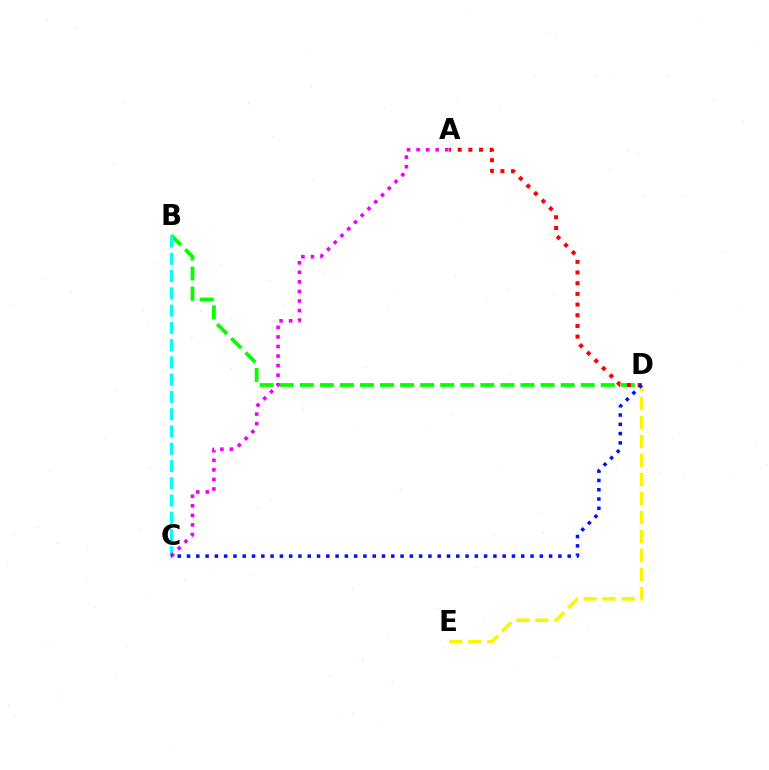{('B', 'D'): [{'color': '#08ff00', 'line_style': 'dashed', 'thickness': 2.73}], ('B', 'C'): [{'color': '#00fff6', 'line_style': 'dashed', 'thickness': 2.35}], ('D', 'E'): [{'color': '#fcf500', 'line_style': 'dashed', 'thickness': 2.58}], ('A', 'D'): [{'color': '#ff0000', 'line_style': 'dotted', 'thickness': 2.9}], ('A', 'C'): [{'color': '#ee00ff', 'line_style': 'dotted', 'thickness': 2.6}], ('C', 'D'): [{'color': '#0010ff', 'line_style': 'dotted', 'thickness': 2.52}]}